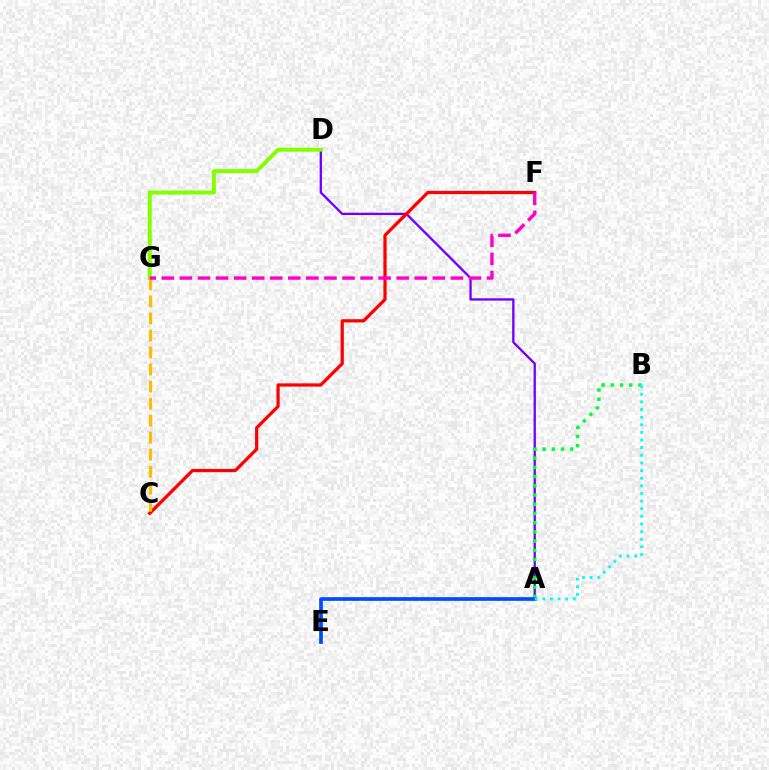{('A', 'D'): [{'color': '#7200ff', 'line_style': 'solid', 'thickness': 1.67}], ('C', 'F'): [{'color': '#ff0000', 'line_style': 'solid', 'thickness': 2.33}], ('A', 'B'): [{'color': '#00ff39', 'line_style': 'dotted', 'thickness': 2.5}, {'color': '#00fff6', 'line_style': 'dotted', 'thickness': 2.07}], ('A', 'E'): [{'color': '#004bff', 'line_style': 'solid', 'thickness': 2.65}], ('D', 'G'): [{'color': '#84ff00', 'line_style': 'solid', 'thickness': 2.84}], ('C', 'G'): [{'color': '#ffbd00', 'line_style': 'dashed', 'thickness': 2.31}], ('F', 'G'): [{'color': '#ff00cf', 'line_style': 'dashed', 'thickness': 2.45}]}